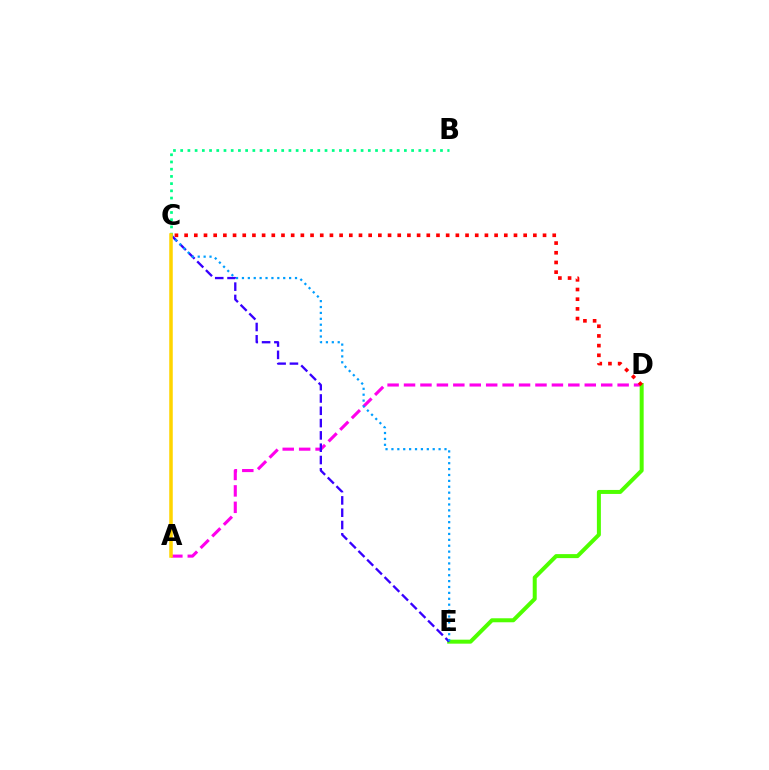{('A', 'D'): [{'color': '#ff00ed', 'line_style': 'dashed', 'thickness': 2.23}], ('B', 'C'): [{'color': '#00ff86', 'line_style': 'dotted', 'thickness': 1.96}], ('D', 'E'): [{'color': '#4fff00', 'line_style': 'solid', 'thickness': 2.88}], ('C', 'E'): [{'color': '#3700ff', 'line_style': 'dashed', 'thickness': 1.67}, {'color': '#009eff', 'line_style': 'dotted', 'thickness': 1.6}], ('C', 'D'): [{'color': '#ff0000', 'line_style': 'dotted', 'thickness': 2.63}], ('A', 'C'): [{'color': '#ffd500', 'line_style': 'solid', 'thickness': 2.53}]}